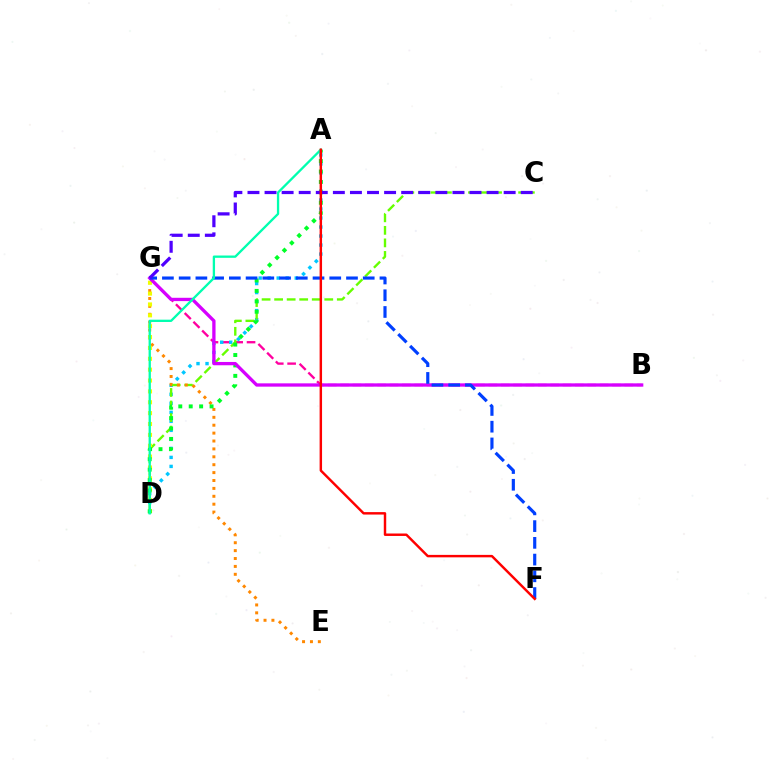{('B', 'G'): [{'color': '#ff00a0', 'line_style': 'dashed', 'thickness': 1.68}, {'color': '#d600ff', 'line_style': 'solid', 'thickness': 2.38}], ('A', 'D'): [{'color': '#00c7ff', 'line_style': 'dotted', 'thickness': 2.45}, {'color': '#00ff27', 'line_style': 'dotted', 'thickness': 2.83}, {'color': '#00ffaf', 'line_style': 'solid', 'thickness': 1.66}], ('C', 'D'): [{'color': '#66ff00', 'line_style': 'dashed', 'thickness': 1.7}], ('E', 'G'): [{'color': '#ff8800', 'line_style': 'dotted', 'thickness': 2.15}], ('D', 'G'): [{'color': '#eeff00', 'line_style': 'dotted', 'thickness': 2.95}], ('F', 'G'): [{'color': '#003fff', 'line_style': 'dashed', 'thickness': 2.27}], ('C', 'G'): [{'color': '#4f00ff', 'line_style': 'dashed', 'thickness': 2.32}], ('A', 'F'): [{'color': '#ff0000', 'line_style': 'solid', 'thickness': 1.76}]}